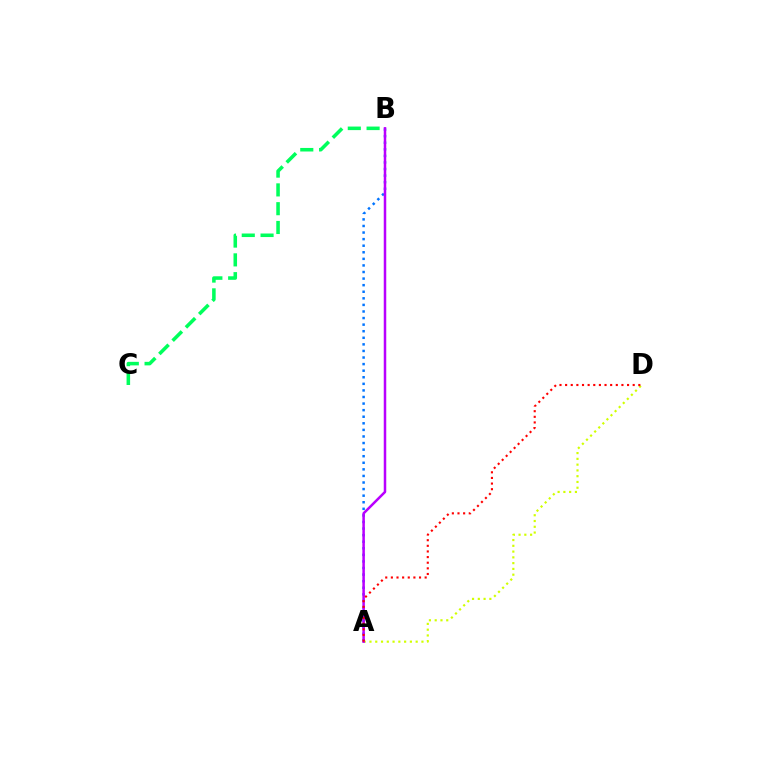{('A', 'B'): [{'color': '#0074ff', 'line_style': 'dotted', 'thickness': 1.79}, {'color': '#b900ff', 'line_style': 'solid', 'thickness': 1.81}], ('A', 'D'): [{'color': '#d1ff00', 'line_style': 'dotted', 'thickness': 1.57}, {'color': '#ff0000', 'line_style': 'dotted', 'thickness': 1.53}], ('B', 'C'): [{'color': '#00ff5c', 'line_style': 'dashed', 'thickness': 2.55}]}